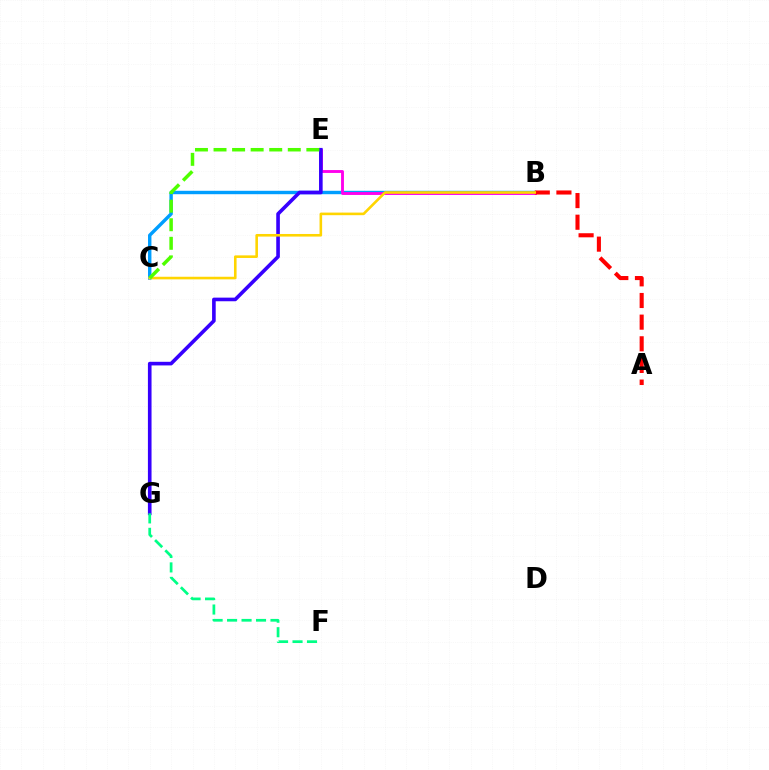{('B', 'C'): [{'color': '#009eff', 'line_style': 'solid', 'thickness': 2.46}, {'color': '#ffd500', 'line_style': 'solid', 'thickness': 1.87}], ('B', 'E'): [{'color': '#ff00ed', 'line_style': 'solid', 'thickness': 2.07}], ('A', 'B'): [{'color': '#ff0000', 'line_style': 'dashed', 'thickness': 2.94}], ('E', 'G'): [{'color': '#3700ff', 'line_style': 'solid', 'thickness': 2.61}], ('F', 'G'): [{'color': '#00ff86', 'line_style': 'dashed', 'thickness': 1.97}], ('C', 'E'): [{'color': '#4fff00', 'line_style': 'dashed', 'thickness': 2.52}]}